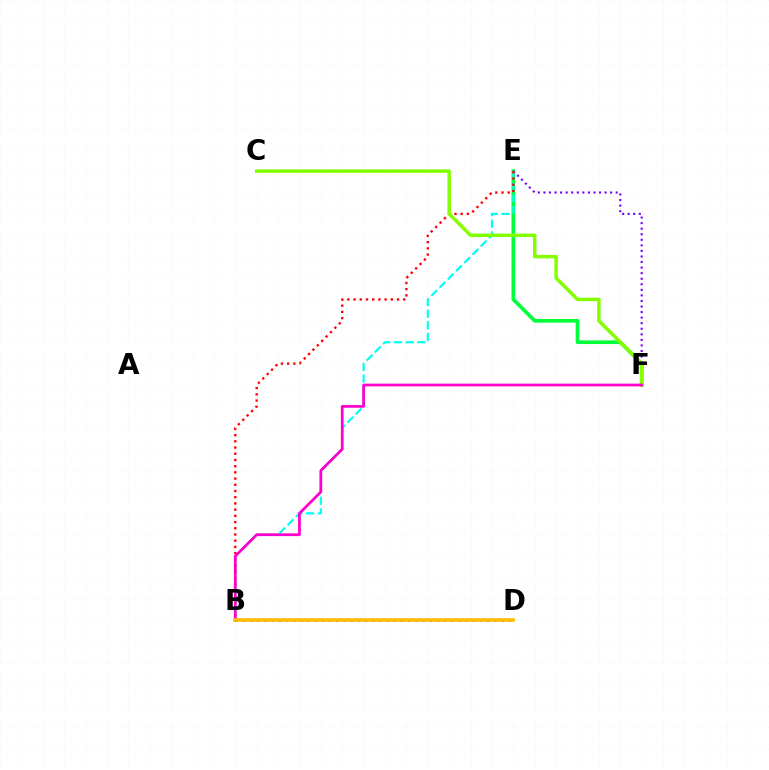{('E', 'F'): [{'color': '#00ff39', 'line_style': 'solid', 'thickness': 2.63}, {'color': '#7200ff', 'line_style': 'dotted', 'thickness': 1.51}], ('B', 'E'): [{'color': '#00fff6', 'line_style': 'dashed', 'thickness': 1.58}, {'color': '#ff0000', 'line_style': 'dotted', 'thickness': 1.69}], ('B', 'D'): [{'color': '#004bff', 'line_style': 'dotted', 'thickness': 1.95}, {'color': '#ffbd00', 'line_style': 'solid', 'thickness': 2.61}], ('C', 'F'): [{'color': '#84ff00', 'line_style': 'solid', 'thickness': 2.5}], ('B', 'F'): [{'color': '#ff00cf', 'line_style': 'solid', 'thickness': 1.98}]}